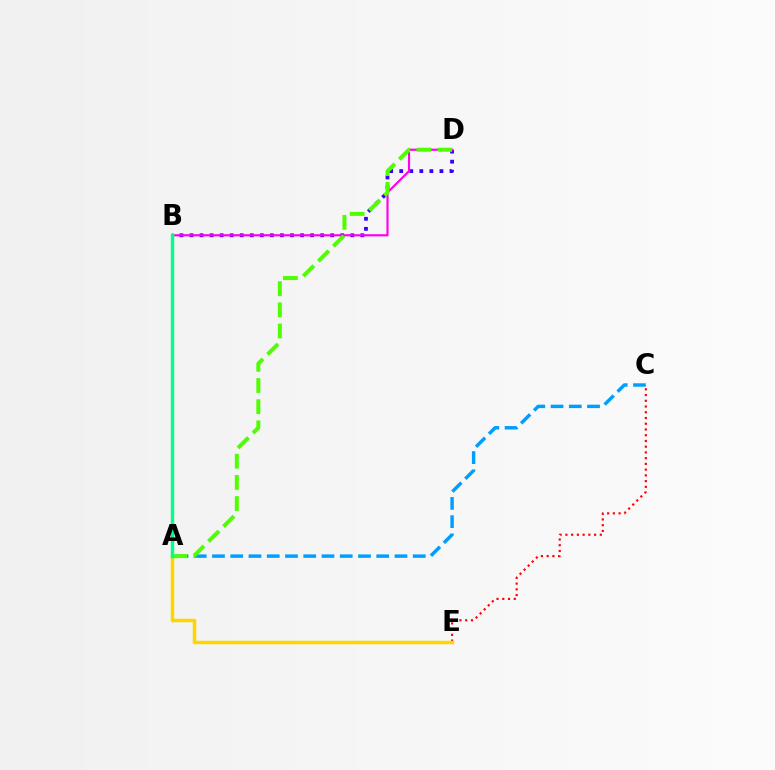{('C', 'E'): [{'color': '#ff0000', 'line_style': 'dotted', 'thickness': 1.56}], ('B', 'D'): [{'color': '#3700ff', 'line_style': 'dotted', 'thickness': 2.73}, {'color': '#ff00ed', 'line_style': 'solid', 'thickness': 1.56}], ('A', 'C'): [{'color': '#009eff', 'line_style': 'dashed', 'thickness': 2.48}], ('A', 'E'): [{'color': '#ffd500', 'line_style': 'solid', 'thickness': 2.51}], ('A', 'D'): [{'color': '#4fff00', 'line_style': 'dashed', 'thickness': 2.87}], ('A', 'B'): [{'color': '#00ff86', 'line_style': 'solid', 'thickness': 2.46}]}